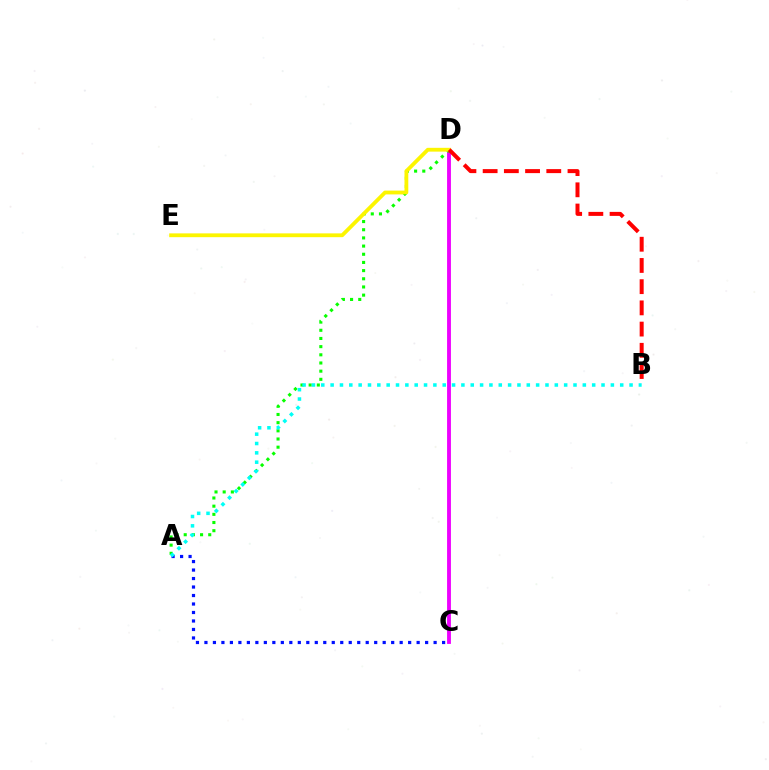{('C', 'D'): [{'color': '#ee00ff', 'line_style': 'solid', 'thickness': 2.77}], ('A', 'D'): [{'color': '#08ff00', 'line_style': 'dotted', 'thickness': 2.22}], ('A', 'C'): [{'color': '#0010ff', 'line_style': 'dotted', 'thickness': 2.31}], ('A', 'B'): [{'color': '#00fff6', 'line_style': 'dotted', 'thickness': 2.54}], ('D', 'E'): [{'color': '#fcf500', 'line_style': 'solid', 'thickness': 2.74}], ('B', 'D'): [{'color': '#ff0000', 'line_style': 'dashed', 'thickness': 2.88}]}